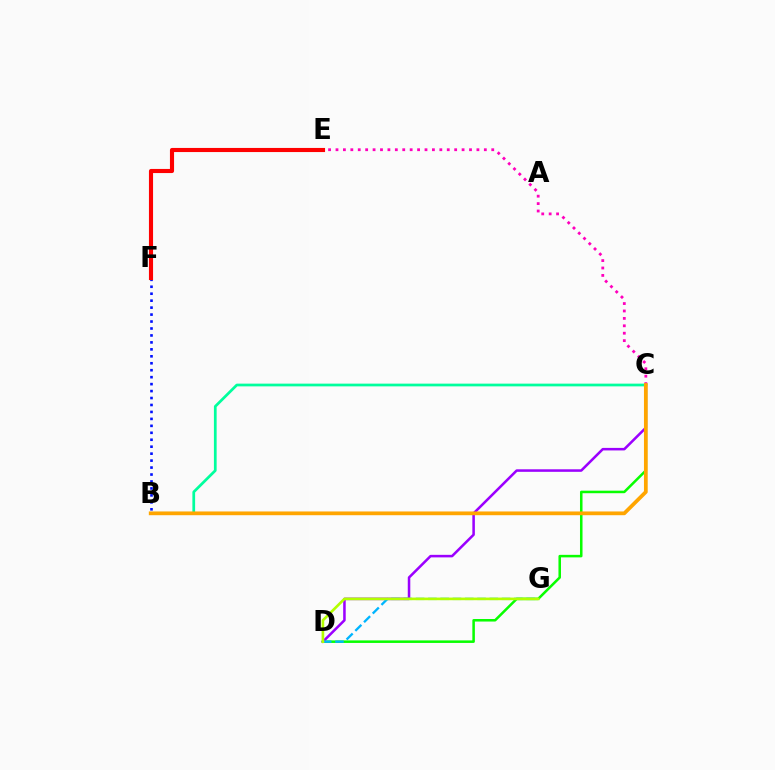{('C', 'D'): [{'color': '#08ff00', 'line_style': 'solid', 'thickness': 1.82}, {'color': '#9b00ff', 'line_style': 'solid', 'thickness': 1.83}], ('D', 'G'): [{'color': '#00b5ff', 'line_style': 'dashed', 'thickness': 1.67}, {'color': '#b3ff00', 'line_style': 'solid', 'thickness': 1.9}], ('B', 'F'): [{'color': '#0010ff', 'line_style': 'dotted', 'thickness': 1.89}], ('C', 'E'): [{'color': '#ff00bd', 'line_style': 'dotted', 'thickness': 2.02}], ('B', 'C'): [{'color': '#00ff9d', 'line_style': 'solid', 'thickness': 1.96}, {'color': '#ffa500', 'line_style': 'solid', 'thickness': 2.69}], ('E', 'F'): [{'color': '#ff0000', 'line_style': 'solid', 'thickness': 2.97}]}